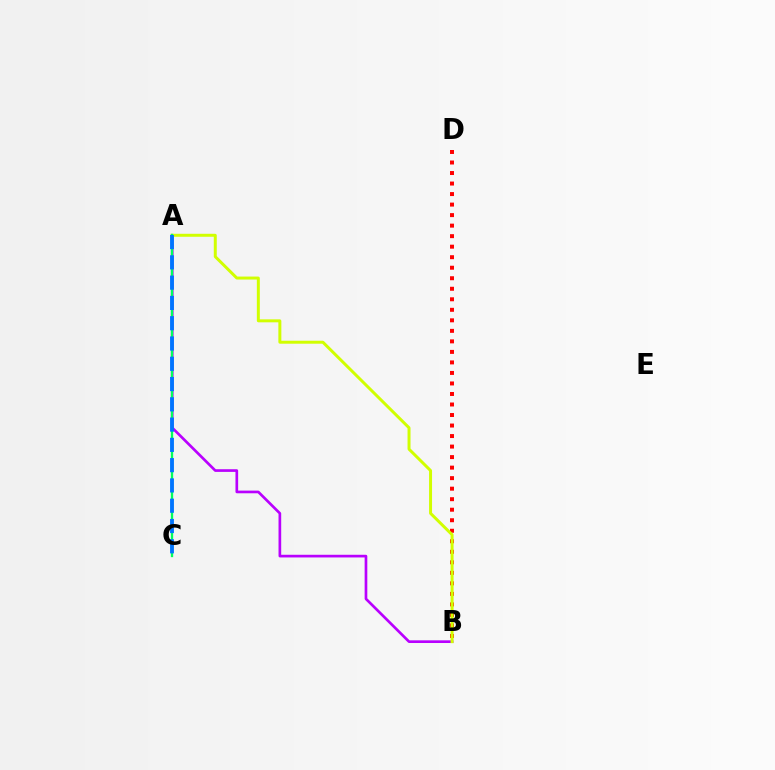{('B', 'D'): [{'color': '#ff0000', 'line_style': 'dotted', 'thickness': 2.86}], ('A', 'B'): [{'color': '#b900ff', 'line_style': 'solid', 'thickness': 1.93}, {'color': '#d1ff00', 'line_style': 'solid', 'thickness': 2.14}], ('A', 'C'): [{'color': '#00ff5c', 'line_style': 'solid', 'thickness': 1.67}, {'color': '#0074ff', 'line_style': 'dashed', 'thickness': 2.76}]}